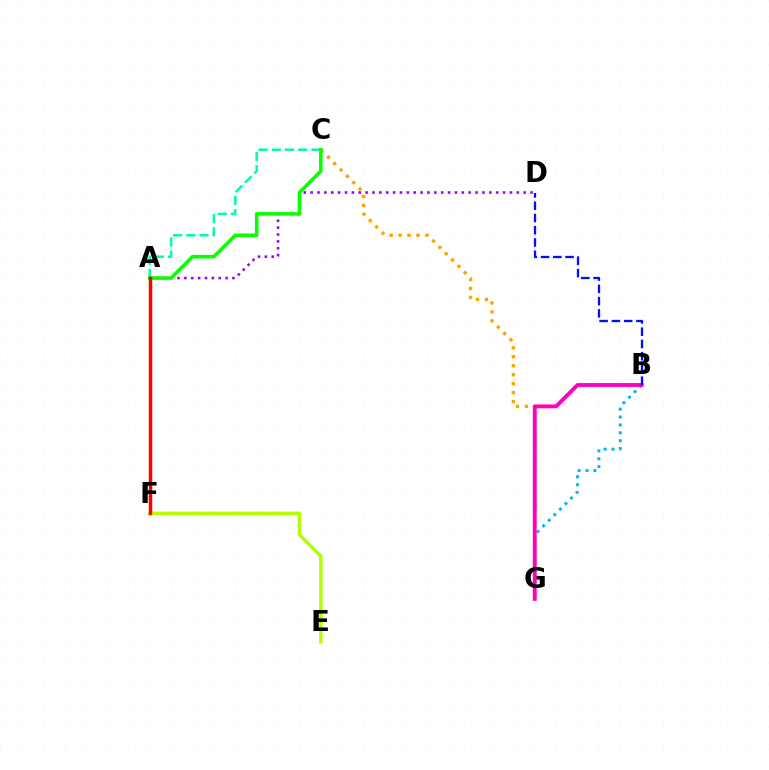{('B', 'G'): [{'color': '#00b5ff', 'line_style': 'dotted', 'thickness': 2.14}, {'color': '#ff00bd', 'line_style': 'solid', 'thickness': 2.78}], ('A', 'D'): [{'color': '#9b00ff', 'line_style': 'dotted', 'thickness': 1.87}], ('E', 'F'): [{'color': '#b3ff00', 'line_style': 'solid', 'thickness': 2.5}], ('C', 'G'): [{'color': '#ffa500', 'line_style': 'dotted', 'thickness': 2.44}], ('A', 'C'): [{'color': '#00ff9d', 'line_style': 'dashed', 'thickness': 1.79}, {'color': '#08ff00', 'line_style': 'solid', 'thickness': 2.57}], ('A', 'F'): [{'color': '#ff0000', 'line_style': 'solid', 'thickness': 2.5}], ('B', 'D'): [{'color': '#0010ff', 'line_style': 'dashed', 'thickness': 1.67}]}